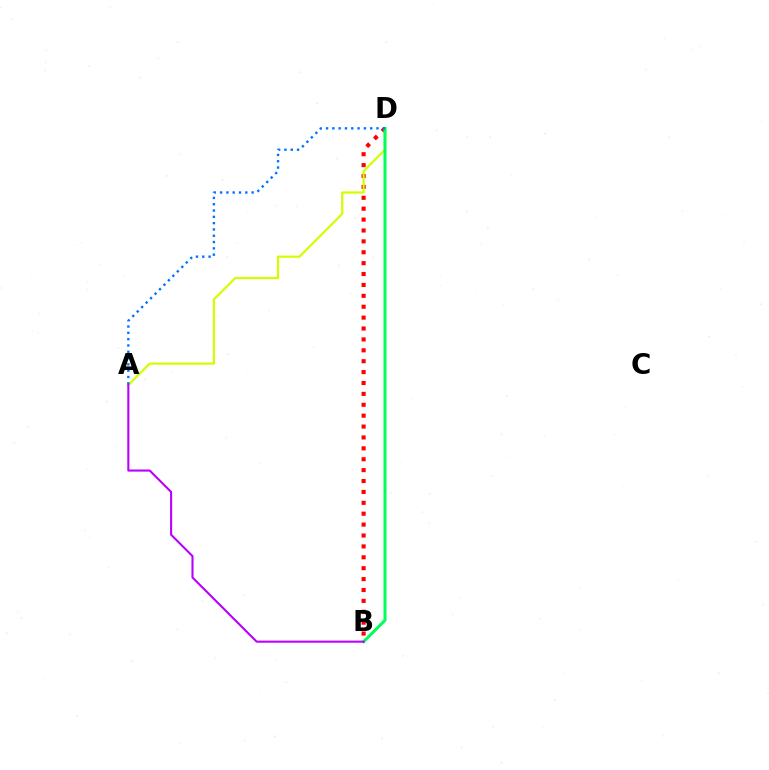{('B', 'D'): [{'color': '#ff0000', 'line_style': 'dotted', 'thickness': 2.96}, {'color': '#00ff5c', 'line_style': 'solid', 'thickness': 2.18}], ('A', 'D'): [{'color': '#d1ff00', 'line_style': 'solid', 'thickness': 1.59}, {'color': '#0074ff', 'line_style': 'dotted', 'thickness': 1.71}], ('A', 'B'): [{'color': '#b900ff', 'line_style': 'solid', 'thickness': 1.5}]}